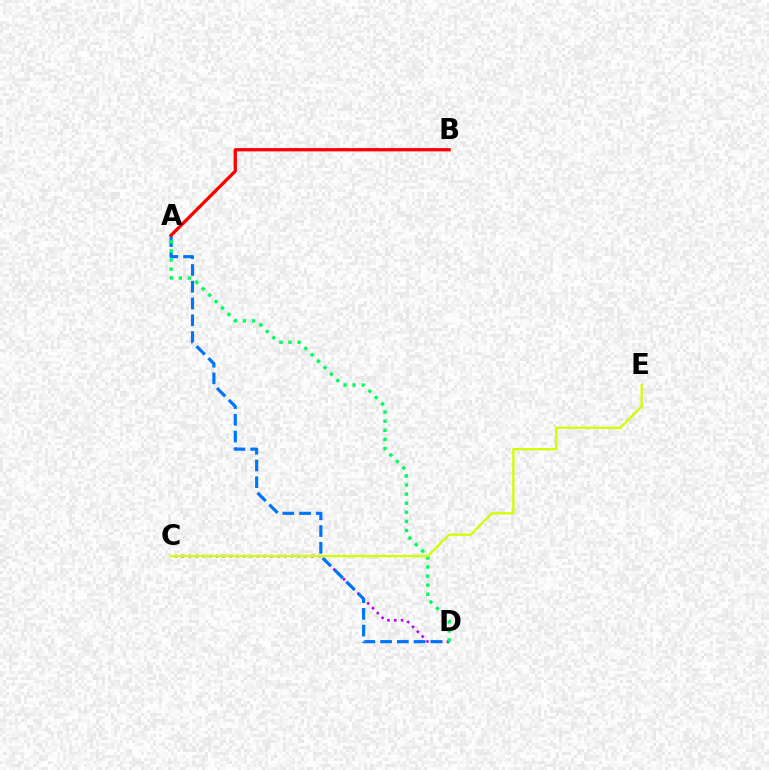{('C', 'D'): [{'color': '#b900ff', 'line_style': 'dotted', 'thickness': 1.86}], ('A', 'D'): [{'color': '#0074ff', 'line_style': 'dashed', 'thickness': 2.28}, {'color': '#00ff5c', 'line_style': 'dotted', 'thickness': 2.47}], ('A', 'B'): [{'color': '#ff0000', 'line_style': 'solid', 'thickness': 2.36}], ('C', 'E'): [{'color': '#d1ff00', 'line_style': 'solid', 'thickness': 1.66}]}